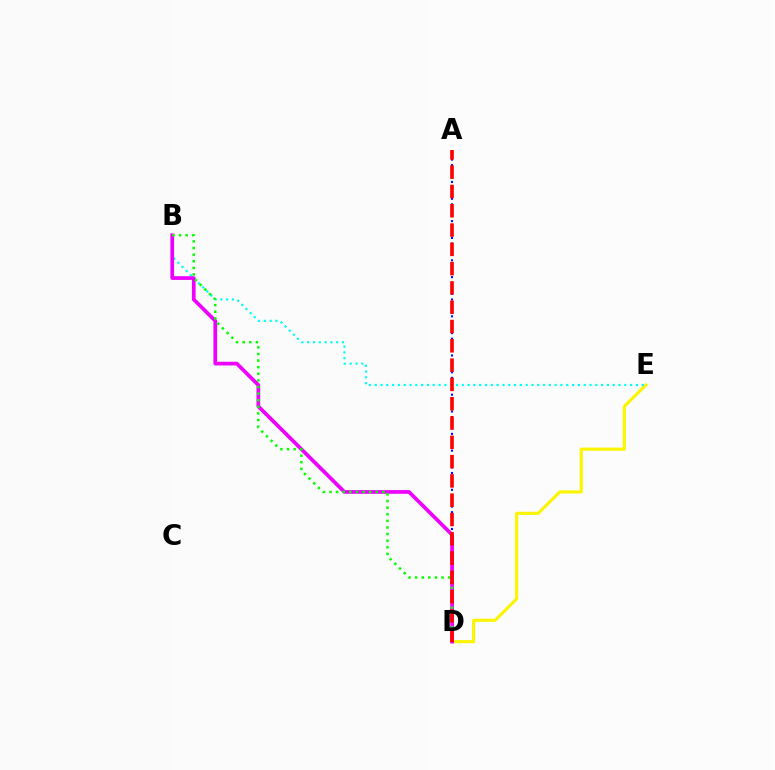{('D', 'E'): [{'color': '#fcf500', 'line_style': 'solid', 'thickness': 2.25}], ('B', 'E'): [{'color': '#00fff6', 'line_style': 'dotted', 'thickness': 1.58}], ('A', 'D'): [{'color': '#0010ff', 'line_style': 'dotted', 'thickness': 1.52}, {'color': '#ff0000', 'line_style': 'dashed', 'thickness': 2.62}], ('B', 'D'): [{'color': '#ee00ff', 'line_style': 'solid', 'thickness': 2.67}, {'color': '#08ff00', 'line_style': 'dotted', 'thickness': 1.8}]}